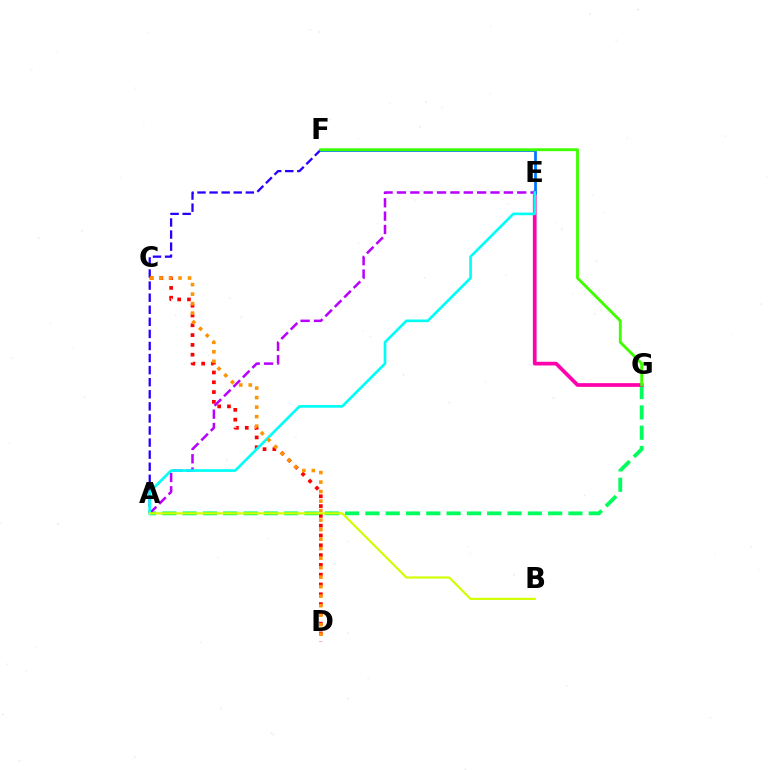{('A', 'G'): [{'color': '#00ff5c', 'line_style': 'dashed', 'thickness': 2.76}], ('E', 'G'): [{'color': '#ff00ac', 'line_style': 'solid', 'thickness': 2.68}], ('A', 'F'): [{'color': '#2500ff', 'line_style': 'dashed', 'thickness': 1.64}], ('E', 'F'): [{'color': '#0074ff', 'line_style': 'solid', 'thickness': 1.98}], ('C', 'D'): [{'color': '#ff0000', 'line_style': 'dotted', 'thickness': 2.66}, {'color': '#ff9400', 'line_style': 'dotted', 'thickness': 2.58}], ('A', 'E'): [{'color': '#b900ff', 'line_style': 'dashed', 'thickness': 1.82}, {'color': '#00fff6', 'line_style': 'solid', 'thickness': 1.92}], ('F', 'G'): [{'color': '#3dff00', 'line_style': 'solid', 'thickness': 2.06}], ('A', 'B'): [{'color': '#d1ff00', 'line_style': 'solid', 'thickness': 1.56}]}